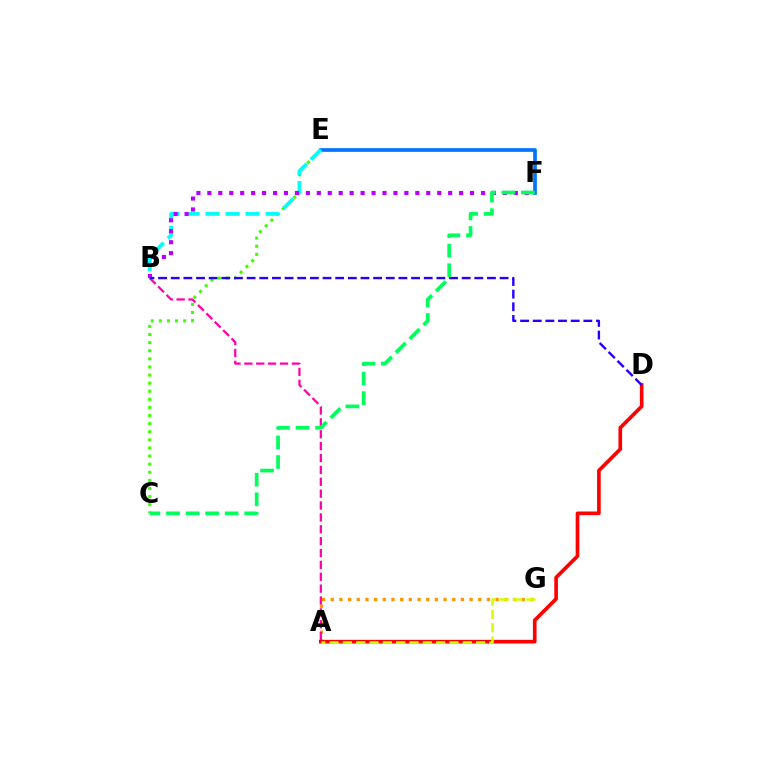{('A', 'G'): [{'color': '#ff9400', 'line_style': 'dotted', 'thickness': 2.36}, {'color': '#d1ff00', 'line_style': 'dashed', 'thickness': 1.81}], ('A', 'B'): [{'color': '#ff00ac', 'line_style': 'dashed', 'thickness': 1.61}], ('E', 'F'): [{'color': '#0074ff', 'line_style': 'solid', 'thickness': 2.66}], ('A', 'D'): [{'color': '#ff0000', 'line_style': 'solid', 'thickness': 2.64}], ('C', 'E'): [{'color': '#3dff00', 'line_style': 'dotted', 'thickness': 2.2}], ('B', 'E'): [{'color': '#00fff6', 'line_style': 'dashed', 'thickness': 2.73}], ('B', 'F'): [{'color': '#b900ff', 'line_style': 'dotted', 'thickness': 2.97}], ('B', 'D'): [{'color': '#2500ff', 'line_style': 'dashed', 'thickness': 1.72}], ('C', 'F'): [{'color': '#00ff5c', 'line_style': 'dashed', 'thickness': 2.66}]}